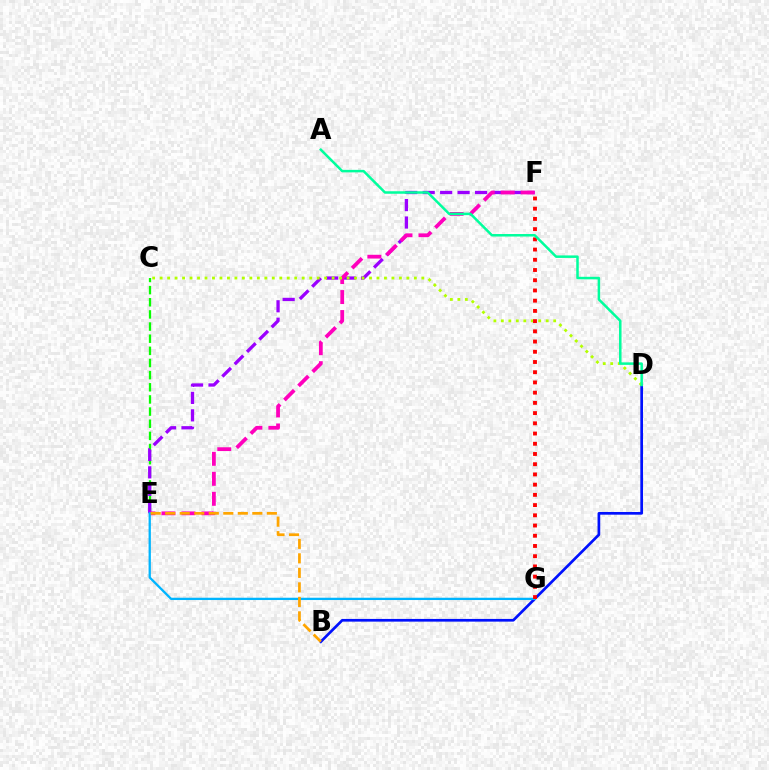{('C', 'E'): [{'color': '#08ff00', 'line_style': 'dashed', 'thickness': 1.65}], ('B', 'D'): [{'color': '#0010ff', 'line_style': 'solid', 'thickness': 1.94}], ('E', 'F'): [{'color': '#9b00ff', 'line_style': 'dashed', 'thickness': 2.37}, {'color': '#ff00bd', 'line_style': 'dashed', 'thickness': 2.72}], ('E', 'G'): [{'color': '#00b5ff', 'line_style': 'solid', 'thickness': 1.65}], ('B', 'E'): [{'color': '#ffa500', 'line_style': 'dashed', 'thickness': 1.97}], ('C', 'D'): [{'color': '#b3ff00', 'line_style': 'dotted', 'thickness': 2.03}], ('F', 'G'): [{'color': '#ff0000', 'line_style': 'dotted', 'thickness': 2.78}], ('A', 'D'): [{'color': '#00ff9d', 'line_style': 'solid', 'thickness': 1.8}]}